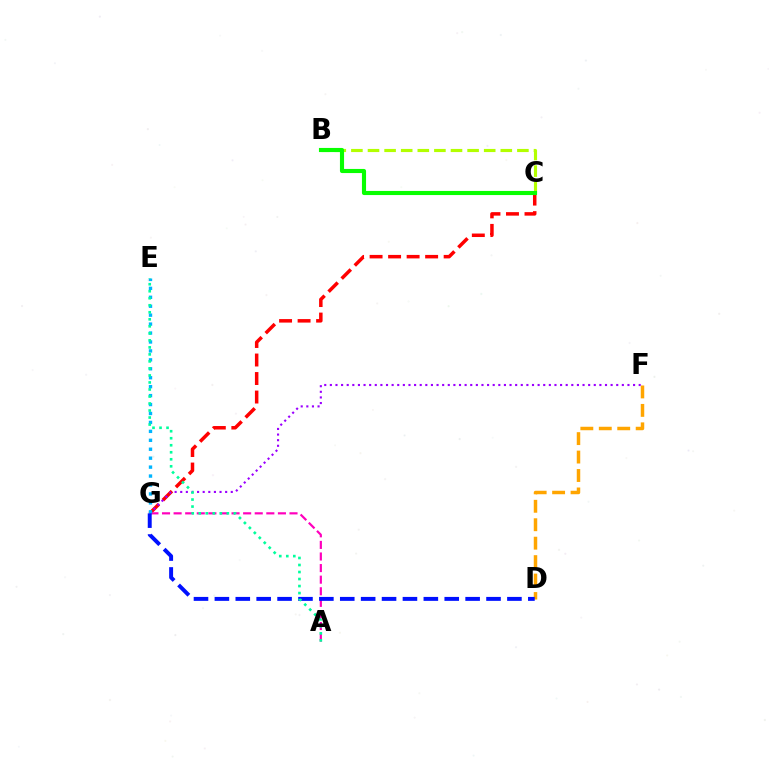{('C', 'G'): [{'color': '#ff0000', 'line_style': 'dashed', 'thickness': 2.52}], ('F', 'G'): [{'color': '#9b00ff', 'line_style': 'dotted', 'thickness': 1.53}], ('B', 'C'): [{'color': '#b3ff00', 'line_style': 'dashed', 'thickness': 2.26}, {'color': '#08ff00', 'line_style': 'solid', 'thickness': 2.97}], ('A', 'G'): [{'color': '#ff00bd', 'line_style': 'dashed', 'thickness': 1.57}], ('D', 'F'): [{'color': '#ffa500', 'line_style': 'dashed', 'thickness': 2.51}], ('E', 'G'): [{'color': '#00b5ff', 'line_style': 'dotted', 'thickness': 2.43}], ('D', 'G'): [{'color': '#0010ff', 'line_style': 'dashed', 'thickness': 2.84}], ('A', 'E'): [{'color': '#00ff9d', 'line_style': 'dotted', 'thickness': 1.91}]}